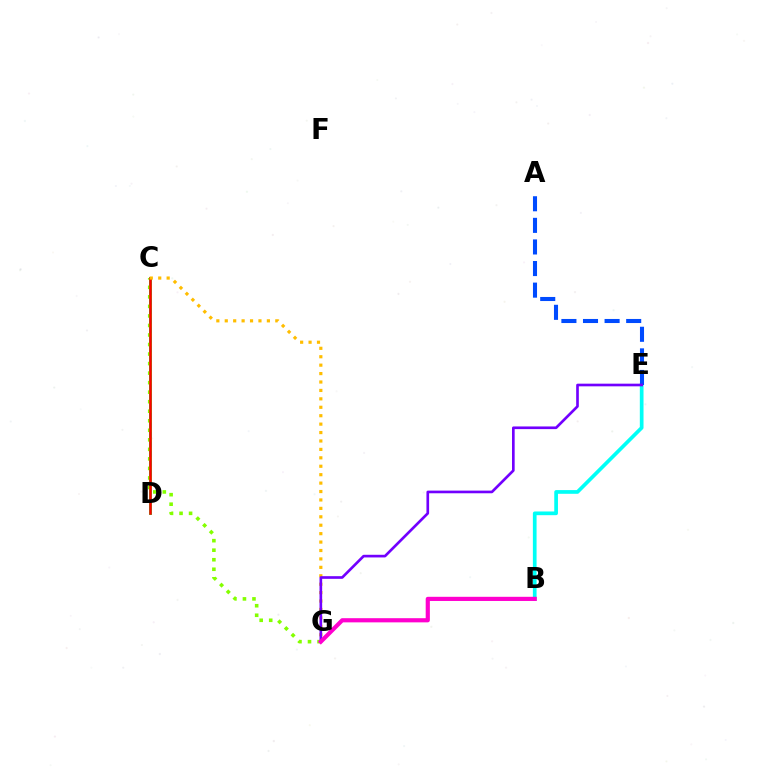{('C', 'D'): [{'color': '#00ff39', 'line_style': 'solid', 'thickness': 2.04}, {'color': '#ff0000', 'line_style': 'solid', 'thickness': 1.8}], ('C', 'G'): [{'color': '#84ff00', 'line_style': 'dotted', 'thickness': 2.59}, {'color': '#ffbd00', 'line_style': 'dotted', 'thickness': 2.29}], ('B', 'E'): [{'color': '#00fff6', 'line_style': 'solid', 'thickness': 2.67}], ('A', 'E'): [{'color': '#004bff', 'line_style': 'dashed', 'thickness': 2.93}], ('E', 'G'): [{'color': '#7200ff', 'line_style': 'solid', 'thickness': 1.91}], ('B', 'G'): [{'color': '#ff00cf', 'line_style': 'solid', 'thickness': 3.0}]}